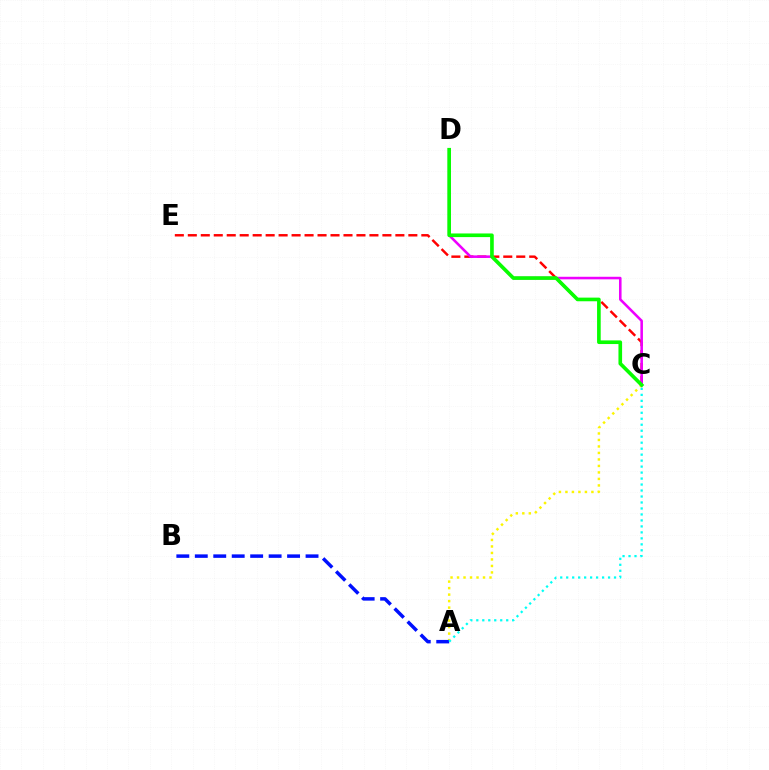{('C', 'E'): [{'color': '#ff0000', 'line_style': 'dashed', 'thickness': 1.76}], ('C', 'D'): [{'color': '#ee00ff', 'line_style': 'solid', 'thickness': 1.84}, {'color': '#08ff00', 'line_style': 'solid', 'thickness': 2.62}], ('A', 'C'): [{'color': '#fcf500', 'line_style': 'dotted', 'thickness': 1.76}, {'color': '#00fff6', 'line_style': 'dotted', 'thickness': 1.62}], ('A', 'B'): [{'color': '#0010ff', 'line_style': 'dashed', 'thickness': 2.51}]}